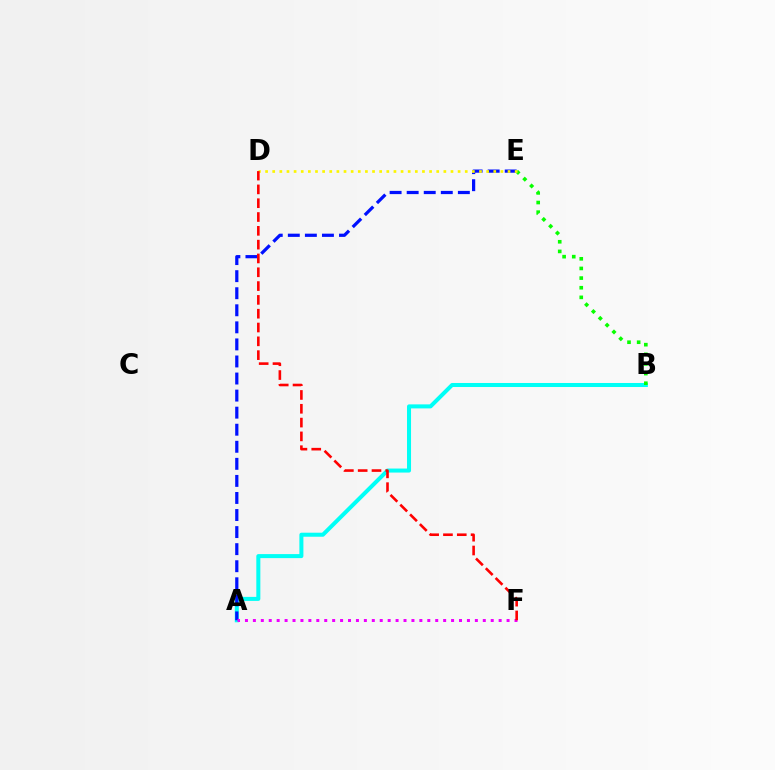{('A', 'B'): [{'color': '#00fff6', 'line_style': 'solid', 'thickness': 2.9}], ('B', 'E'): [{'color': '#08ff00', 'line_style': 'dotted', 'thickness': 2.62}], ('A', 'E'): [{'color': '#0010ff', 'line_style': 'dashed', 'thickness': 2.32}], ('D', 'E'): [{'color': '#fcf500', 'line_style': 'dotted', 'thickness': 1.94}], ('A', 'F'): [{'color': '#ee00ff', 'line_style': 'dotted', 'thickness': 2.15}], ('D', 'F'): [{'color': '#ff0000', 'line_style': 'dashed', 'thickness': 1.88}]}